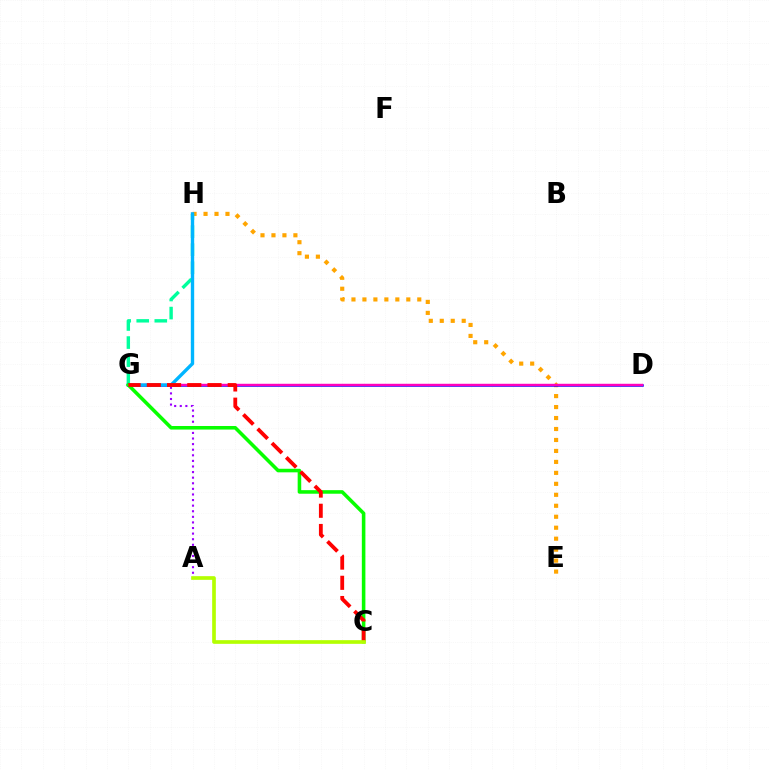{('E', 'H'): [{'color': '#ffa500', 'line_style': 'dotted', 'thickness': 2.98}], ('A', 'G'): [{'color': '#9b00ff', 'line_style': 'dotted', 'thickness': 1.52}], ('D', 'G'): [{'color': '#0010ff', 'line_style': 'solid', 'thickness': 1.81}, {'color': '#ff00bd', 'line_style': 'solid', 'thickness': 1.75}], ('G', 'H'): [{'color': '#00ff9d', 'line_style': 'dashed', 'thickness': 2.45}, {'color': '#00b5ff', 'line_style': 'solid', 'thickness': 2.43}], ('C', 'G'): [{'color': '#08ff00', 'line_style': 'solid', 'thickness': 2.57}, {'color': '#ff0000', 'line_style': 'dashed', 'thickness': 2.75}], ('A', 'C'): [{'color': '#b3ff00', 'line_style': 'solid', 'thickness': 2.65}]}